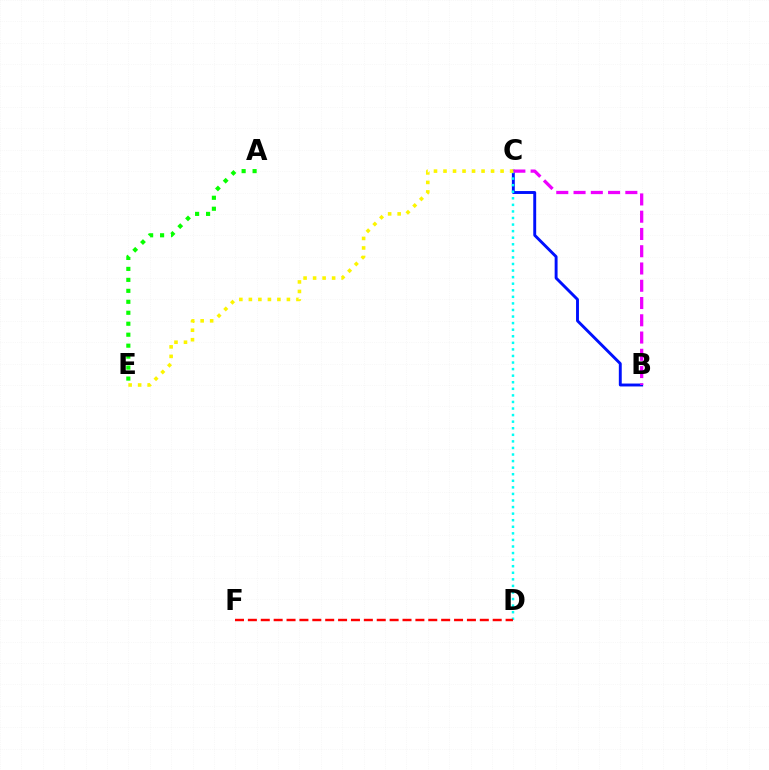{('B', 'C'): [{'color': '#0010ff', 'line_style': 'solid', 'thickness': 2.1}, {'color': '#ee00ff', 'line_style': 'dashed', 'thickness': 2.35}], ('C', 'D'): [{'color': '#00fff6', 'line_style': 'dotted', 'thickness': 1.79}], ('A', 'E'): [{'color': '#08ff00', 'line_style': 'dotted', 'thickness': 2.98}], ('C', 'E'): [{'color': '#fcf500', 'line_style': 'dotted', 'thickness': 2.58}], ('D', 'F'): [{'color': '#ff0000', 'line_style': 'dashed', 'thickness': 1.75}]}